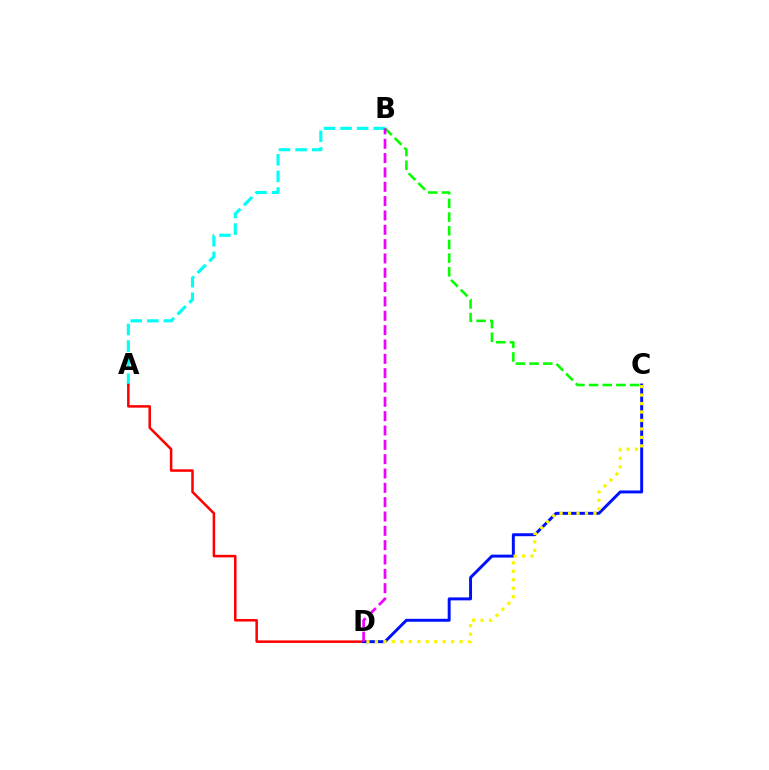{('A', 'B'): [{'color': '#00fff6', 'line_style': 'dashed', 'thickness': 2.25}], ('A', 'D'): [{'color': '#ff0000', 'line_style': 'solid', 'thickness': 1.81}], ('B', 'C'): [{'color': '#08ff00', 'line_style': 'dashed', 'thickness': 1.86}], ('C', 'D'): [{'color': '#0010ff', 'line_style': 'solid', 'thickness': 2.12}, {'color': '#fcf500', 'line_style': 'dotted', 'thickness': 2.3}], ('B', 'D'): [{'color': '#ee00ff', 'line_style': 'dashed', 'thickness': 1.95}]}